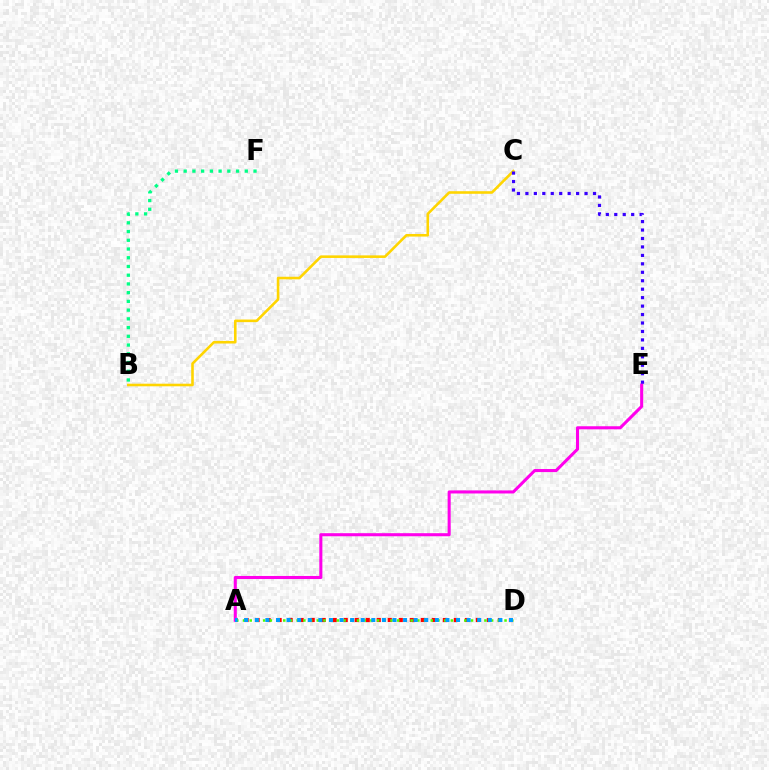{('A', 'D'): [{'color': '#ff0000', 'line_style': 'dotted', 'thickness': 2.99}, {'color': '#4fff00', 'line_style': 'dotted', 'thickness': 1.82}, {'color': '#009eff', 'line_style': 'dotted', 'thickness': 2.88}], ('B', 'C'): [{'color': '#ffd500', 'line_style': 'solid', 'thickness': 1.87}], ('B', 'F'): [{'color': '#00ff86', 'line_style': 'dotted', 'thickness': 2.37}], ('A', 'E'): [{'color': '#ff00ed', 'line_style': 'solid', 'thickness': 2.21}], ('C', 'E'): [{'color': '#3700ff', 'line_style': 'dotted', 'thickness': 2.3}]}